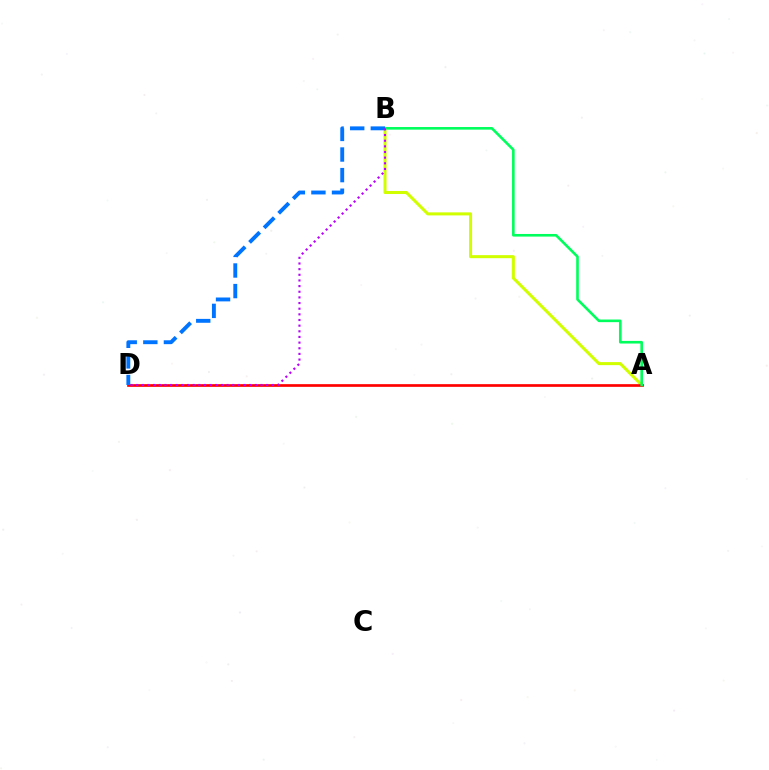{('A', 'B'): [{'color': '#d1ff00', 'line_style': 'solid', 'thickness': 2.19}, {'color': '#00ff5c', 'line_style': 'solid', 'thickness': 1.89}], ('A', 'D'): [{'color': '#ff0000', 'line_style': 'solid', 'thickness': 1.94}], ('B', 'D'): [{'color': '#0074ff', 'line_style': 'dashed', 'thickness': 2.8}, {'color': '#b900ff', 'line_style': 'dotted', 'thickness': 1.54}]}